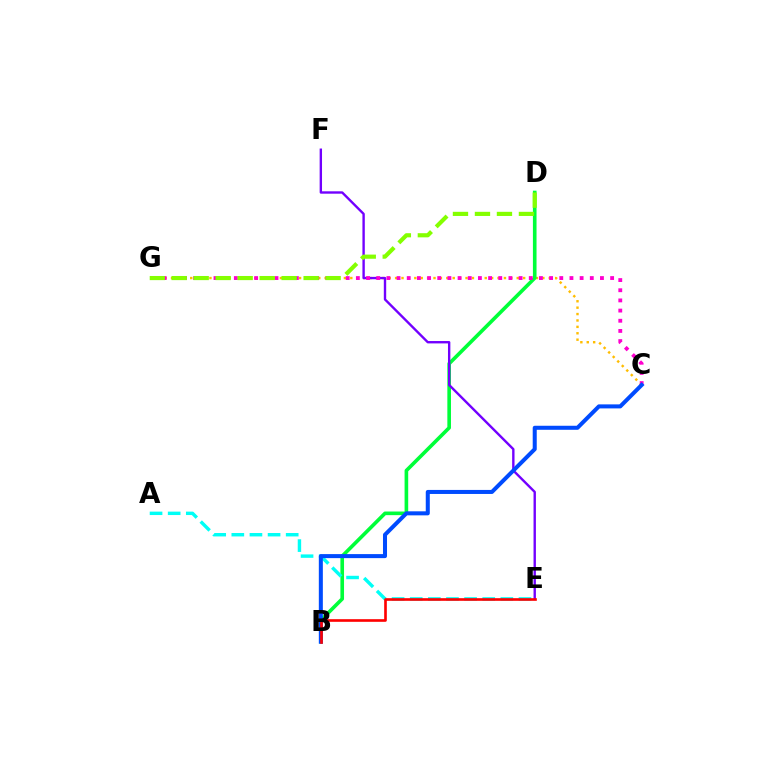{('C', 'G'): [{'color': '#ffbd00', 'line_style': 'dotted', 'thickness': 1.74}, {'color': '#ff00cf', 'line_style': 'dotted', 'thickness': 2.76}], ('B', 'D'): [{'color': '#00ff39', 'line_style': 'solid', 'thickness': 2.61}], ('E', 'F'): [{'color': '#7200ff', 'line_style': 'solid', 'thickness': 1.71}], ('A', 'E'): [{'color': '#00fff6', 'line_style': 'dashed', 'thickness': 2.46}], ('B', 'C'): [{'color': '#004bff', 'line_style': 'solid', 'thickness': 2.9}], ('B', 'E'): [{'color': '#ff0000', 'line_style': 'solid', 'thickness': 1.9}], ('D', 'G'): [{'color': '#84ff00', 'line_style': 'dashed', 'thickness': 2.99}]}